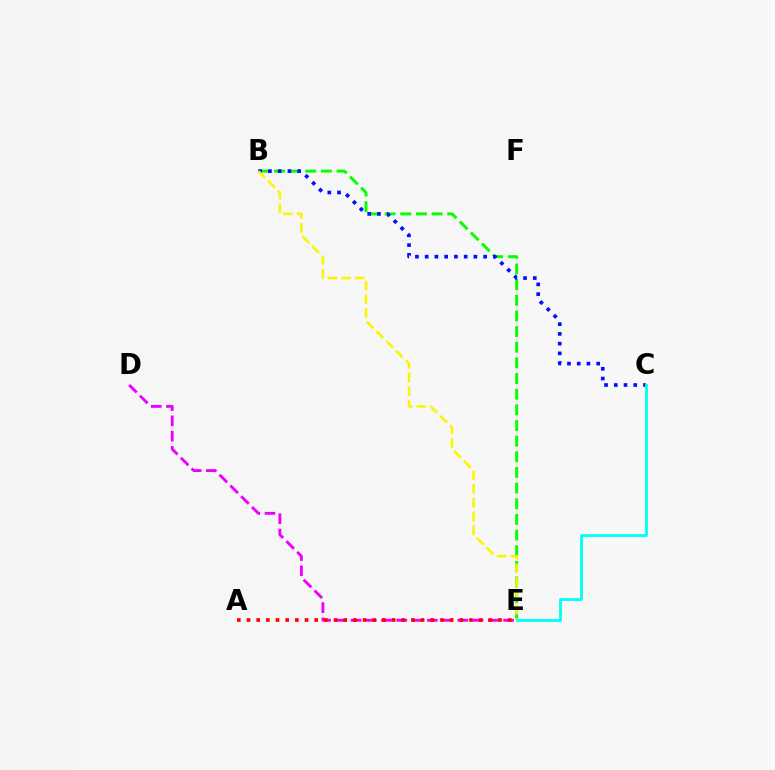{('B', 'E'): [{'color': '#08ff00', 'line_style': 'dashed', 'thickness': 2.13}, {'color': '#fcf500', 'line_style': 'dashed', 'thickness': 1.86}], ('B', 'C'): [{'color': '#0010ff', 'line_style': 'dotted', 'thickness': 2.65}], ('D', 'E'): [{'color': '#ee00ff', 'line_style': 'dashed', 'thickness': 2.07}], ('C', 'E'): [{'color': '#00fff6', 'line_style': 'solid', 'thickness': 2.04}], ('A', 'E'): [{'color': '#ff0000', 'line_style': 'dotted', 'thickness': 2.63}]}